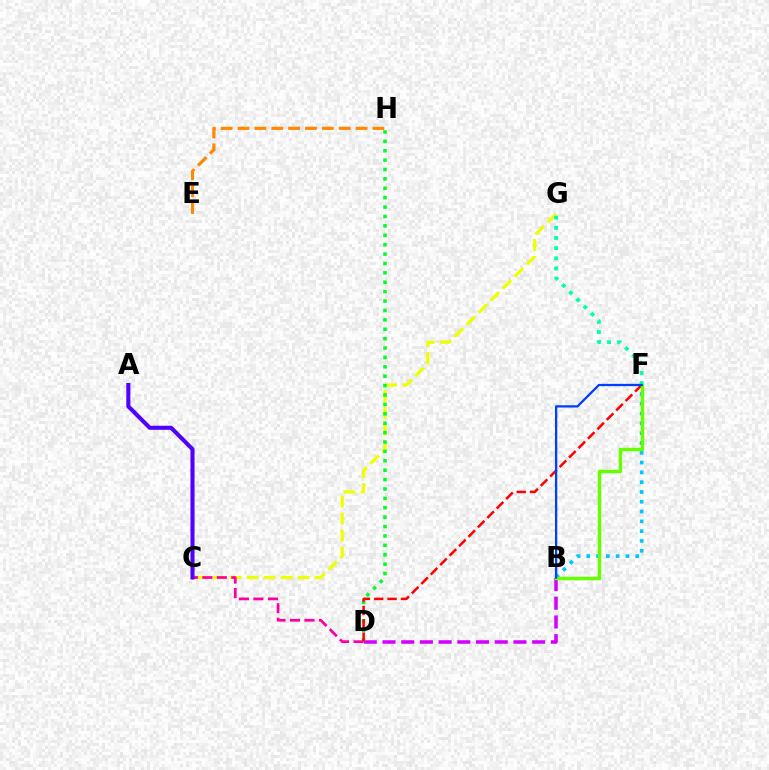{('C', 'G'): [{'color': '#eeff00', 'line_style': 'dashed', 'thickness': 2.31}], ('B', 'F'): [{'color': '#00c7ff', 'line_style': 'dotted', 'thickness': 2.66}, {'color': '#66ff00', 'line_style': 'solid', 'thickness': 2.47}, {'color': '#003fff', 'line_style': 'solid', 'thickness': 1.65}], ('B', 'D'): [{'color': '#d600ff', 'line_style': 'dashed', 'thickness': 2.54}], ('D', 'H'): [{'color': '#00ff27', 'line_style': 'dotted', 'thickness': 2.55}], ('E', 'H'): [{'color': '#ff8800', 'line_style': 'dashed', 'thickness': 2.29}], ('F', 'G'): [{'color': '#00ffaf', 'line_style': 'dotted', 'thickness': 2.76}], ('D', 'F'): [{'color': '#ff0000', 'line_style': 'dashed', 'thickness': 1.81}], ('C', 'D'): [{'color': '#ff00a0', 'line_style': 'dashed', 'thickness': 1.97}], ('A', 'C'): [{'color': '#4f00ff', 'line_style': 'solid', 'thickness': 2.93}]}